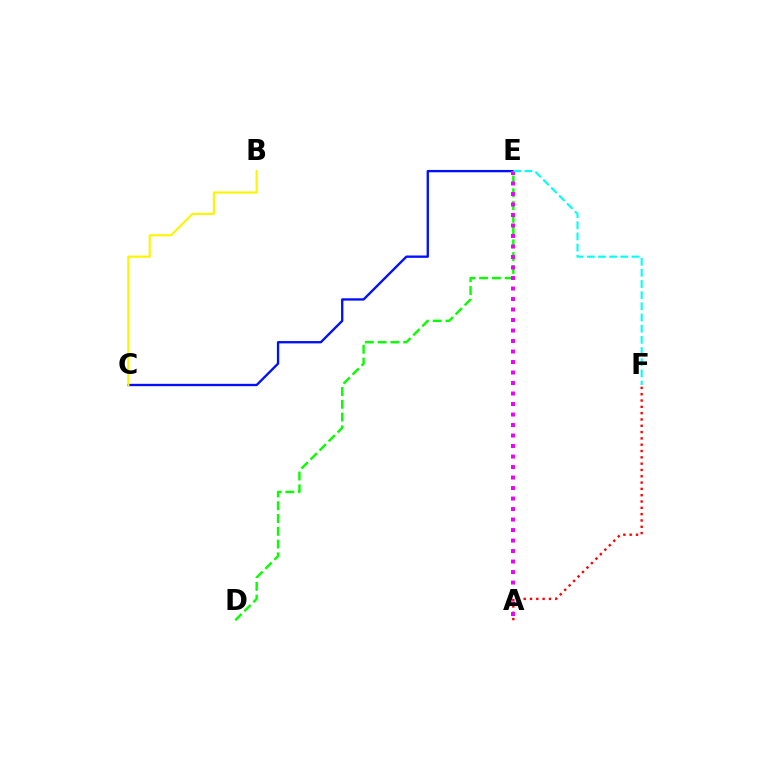{('A', 'F'): [{'color': '#ff0000', 'line_style': 'dotted', 'thickness': 1.72}], ('D', 'E'): [{'color': '#08ff00', 'line_style': 'dashed', 'thickness': 1.74}], ('C', 'E'): [{'color': '#0010ff', 'line_style': 'solid', 'thickness': 1.68}], ('A', 'E'): [{'color': '#ee00ff', 'line_style': 'dotted', 'thickness': 2.85}], ('B', 'C'): [{'color': '#fcf500', 'line_style': 'solid', 'thickness': 1.54}], ('E', 'F'): [{'color': '#00fff6', 'line_style': 'dashed', 'thickness': 1.52}]}